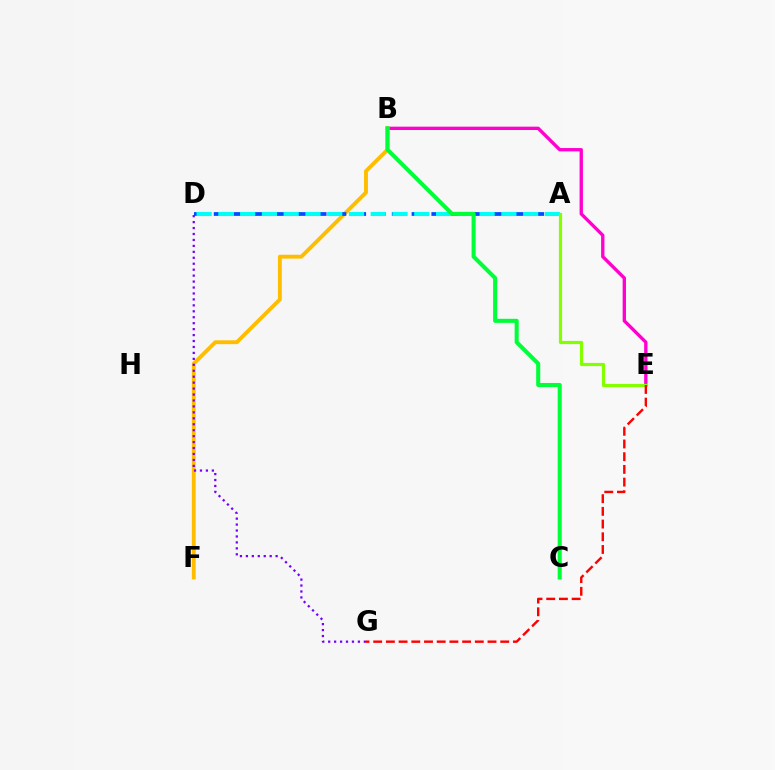{('B', 'E'): [{'color': '#ff00cf', 'line_style': 'solid', 'thickness': 2.41}], ('B', 'F'): [{'color': '#ffbd00', 'line_style': 'solid', 'thickness': 2.78}], ('A', 'D'): [{'color': '#004bff', 'line_style': 'dashed', 'thickness': 2.69}, {'color': '#00fff6', 'line_style': 'dashed', 'thickness': 2.96}], ('B', 'C'): [{'color': '#00ff39', 'line_style': 'solid', 'thickness': 2.92}], ('D', 'G'): [{'color': '#7200ff', 'line_style': 'dotted', 'thickness': 1.62}], ('A', 'E'): [{'color': '#84ff00', 'line_style': 'solid', 'thickness': 2.3}], ('E', 'G'): [{'color': '#ff0000', 'line_style': 'dashed', 'thickness': 1.73}]}